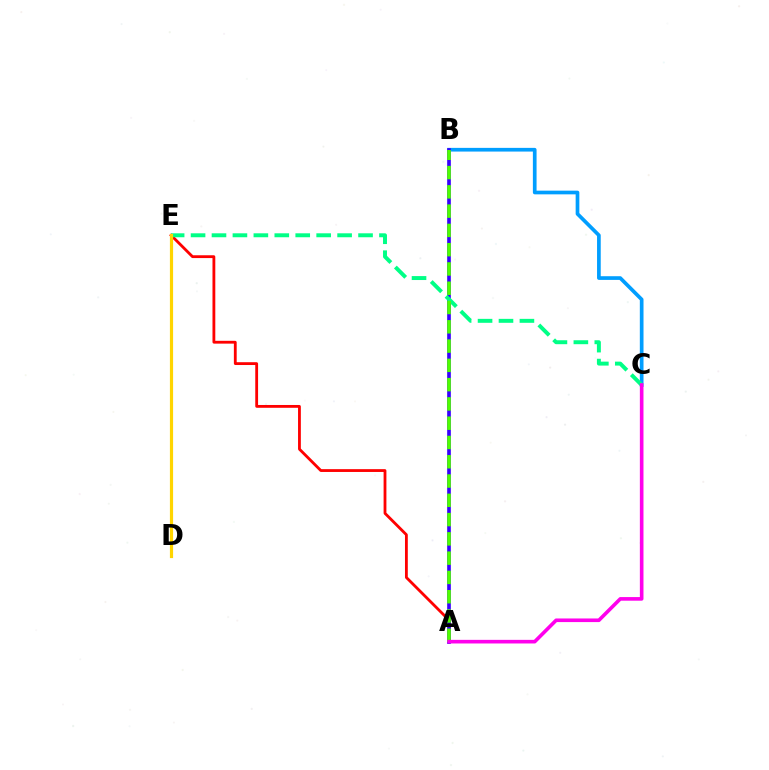{('B', 'C'): [{'color': '#009eff', 'line_style': 'solid', 'thickness': 2.66}], ('A', 'E'): [{'color': '#ff0000', 'line_style': 'solid', 'thickness': 2.03}], ('A', 'B'): [{'color': '#3700ff', 'line_style': 'solid', 'thickness': 2.64}, {'color': '#4fff00', 'line_style': 'dashed', 'thickness': 2.62}], ('C', 'E'): [{'color': '#00ff86', 'line_style': 'dashed', 'thickness': 2.84}], ('A', 'C'): [{'color': '#ff00ed', 'line_style': 'solid', 'thickness': 2.61}], ('D', 'E'): [{'color': '#ffd500', 'line_style': 'solid', 'thickness': 2.29}]}